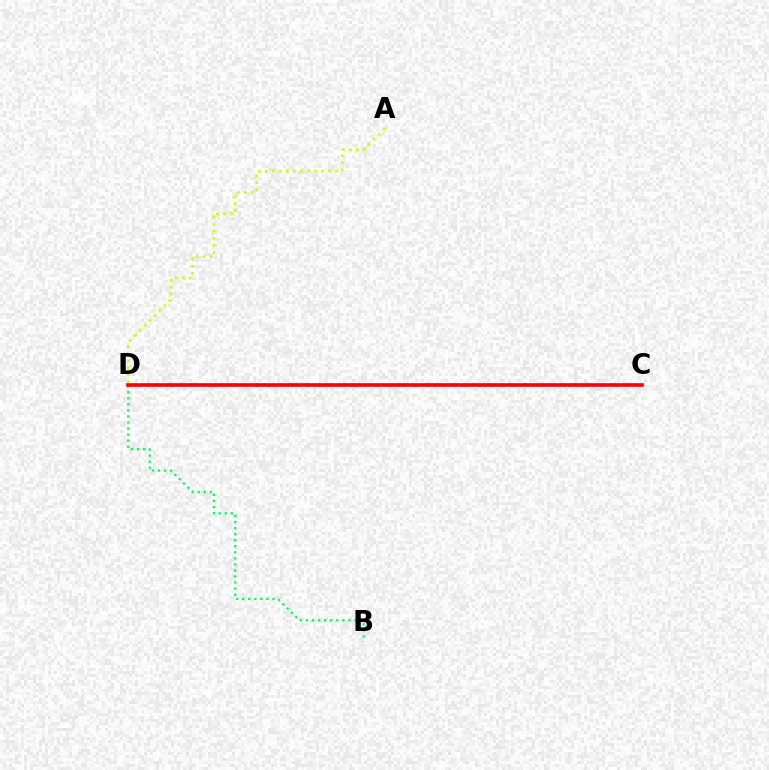{('B', 'D'): [{'color': '#00ff5c', 'line_style': 'dotted', 'thickness': 1.65}], ('A', 'D'): [{'color': '#d1ff00', 'line_style': 'dotted', 'thickness': 1.91}], ('C', 'D'): [{'color': '#b900ff', 'line_style': 'dotted', 'thickness': 1.66}, {'color': '#0074ff', 'line_style': 'dashed', 'thickness': 1.67}, {'color': '#ff0000', 'line_style': 'solid', 'thickness': 2.58}]}